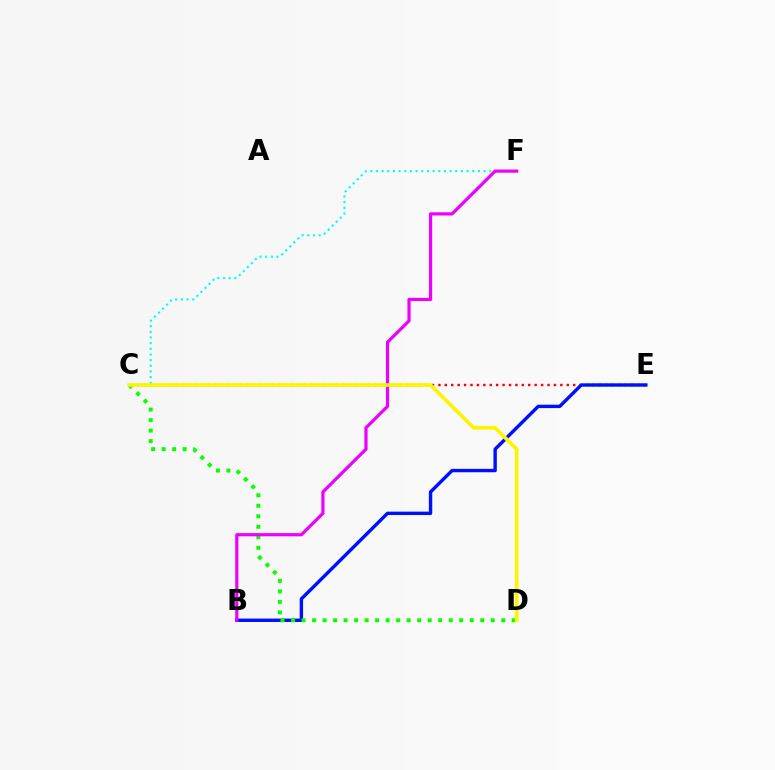{('C', 'E'): [{'color': '#ff0000', 'line_style': 'dotted', 'thickness': 1.74}], ('B', 'E'): [{'color': '#0010ff', 'line_style': 'solid', 'thickness': 2.45}], ('C', 'D'): [{'color': '#08ff00', 'line_style': 'dotted', 'thickness': 2.86}, {'color': '#fcf500', 'line_style': 'solid', 'thickness': 2.63}], ('C', 'F'): [{'color': '#00fff6', 'line_style': 'dotted', 'thickness': 1.54}], ('B', 'F'): [{'color': '#ee00ff', 'line_style': 'solid', 'thickness': 2.31}]}